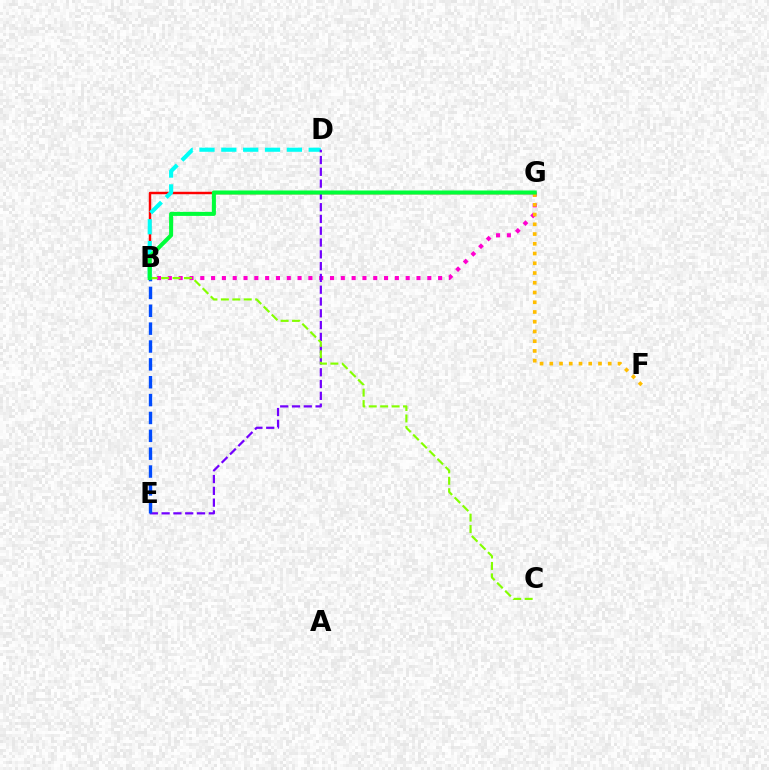{('B', 'G'): [{'color': '#ff0000', 'line_style': 'solid', 'thickness': 1.76}, {'color': '#ff00cf', 'line_style': 'dotted', 'thickness': 2.94}, {'color': '#00ff39', 'line_style': 'solid', 'thickness': 2.91}], ('B', 'D'): [{'color': '#00fff6', 'line_style': 'dashed', 'thickness': 2.97}], ('F', 'G'): [{'color': '#ffbd00', 'line_style': 'dotted', 'thickness': 2.65}], ('D', 'E'): [{'color': '#7200ff', 'line_style': 'dashed', 'thickness': 1.6}], ('B', 'E'): [{'color': '#004bff', 'line_style': 'dashed', 'thickness': 2.43}], ('B', 'C'): [{'color': '#84ff00', 'line_style': 'dashed', 'thickness': 1.55}]}